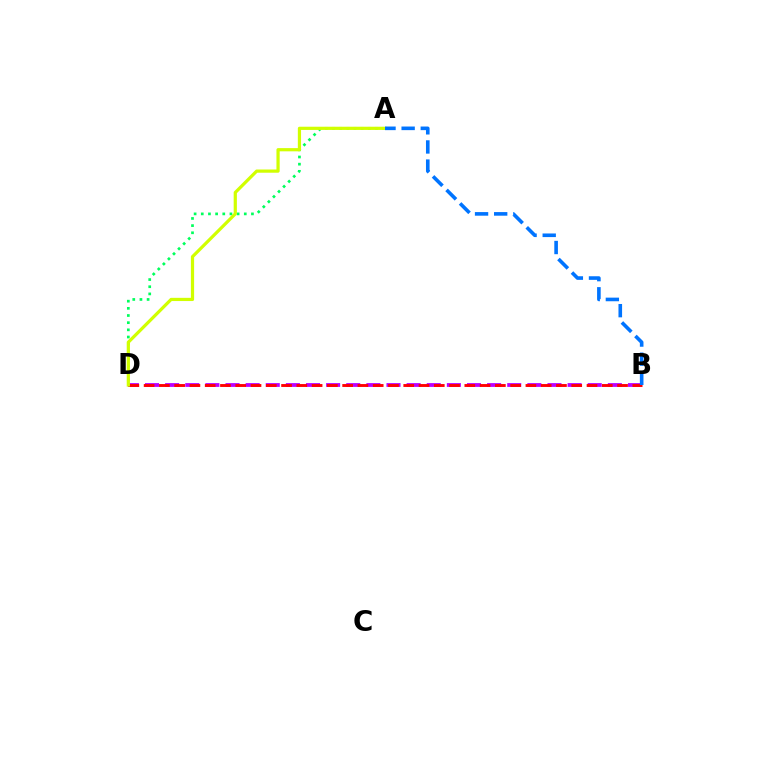{('A', 'D'): [{'color': '#00ff5c', 'line_style': 'dotted', 'thickness': 1.95}, {'color': '#d1ff00', 'line_style': 'solid', 'thickness': 2.32}], ('B', 'D'): [{'color': '#b900ff', 'line_style': 'dashed', 'thickness': 2.73}, {'color': '#ff0000', 'line_style': 'dashed', 'thickness': 2.07}], ('A', 'B'): [{'color': '#0074ff', 'line_style': 'dashed', 'thickness': 2.6}]}